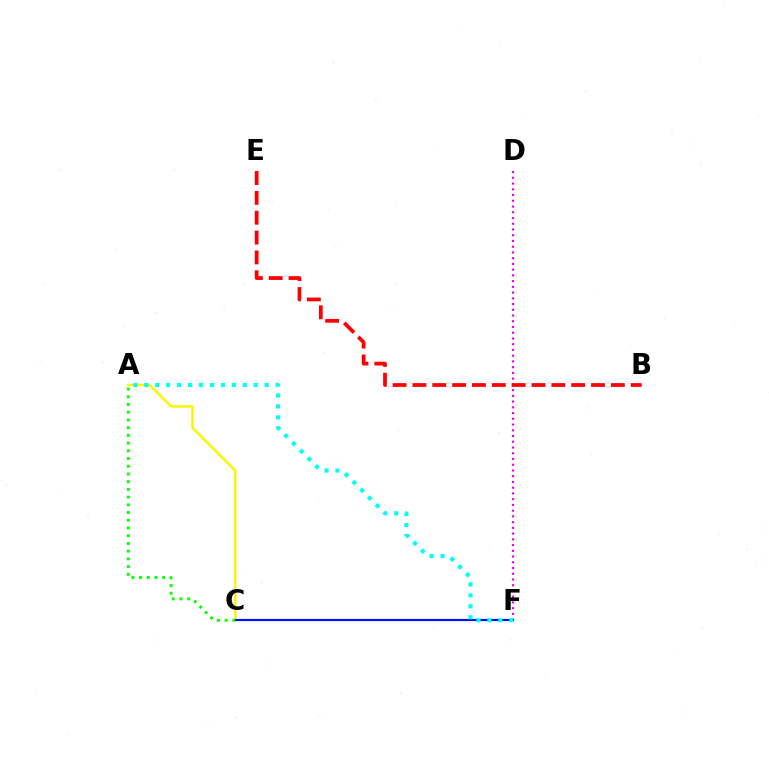{('D', 'F'): [{'color': '#ee00ff', 'line_style': 'dotted', 'thickness': 1.56}], ('A', 'C'): [{'color': '#fcf500', 'line_style': 'solid', 'thickness': 1.77}, {'color': '#08ff00', 'line_style': 'dotted', 'thickness': 2.1}], ('C', 'F'): [{'color': '#0010ff', 'line_style': 'solid', 'thickness': 1.56}], ('B', 'E'): [{'color': '#ff0000', 'line_style': 'dashed', 'thickness': 2.7}], ('A', 'F'): [{'color': '#00fff6', 'line_style': 'dotted', 'thickness': 2.97}]}